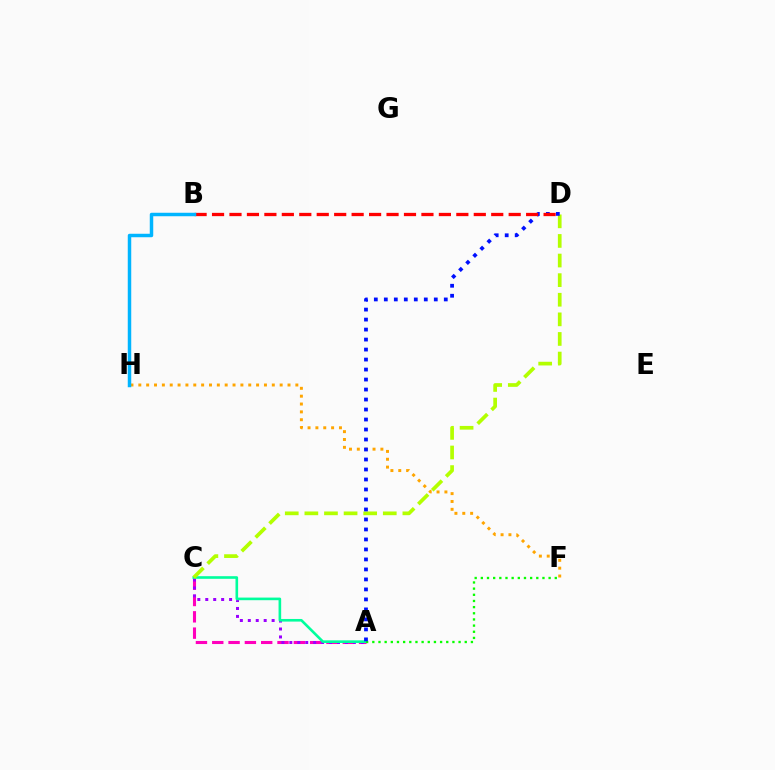{('A', 'C'): [{'color': '#ff00bd', 'line_style': 'dashed', 'thickness': 2.22}, {'color': '#9b00ff', 'line_style': 'dotted', 'thickness': 2.16}, {'color': '#00ff9d', 'line_style': 'solid', 'thickness': 1.89}], ('F', 'H'): [{'color': '#ffa500', 'line_style': 'dotted', 'thickness': 2.13}], ('A', 'F'): [{'color': '#08ff00', 'line_style': 'dotted', 'thickness': 1.67}], ('C', 'D'): [{'color': '#b3ff00', 'line_style': 'dashed', 'thickness': 2.66}], ('A', 'D'): [{'color': '#0010ff', 'line_style': 'dotted', 'thickness': 2.72}], ('B', 'D'): [{'color': '#ff0000', 'line_style': 'dashed', 'thickness': 2.37}], ('B', 'H'): [{'color': '#00b5ff', 'line_style': 'solid', 'thickness': 2.5}]}